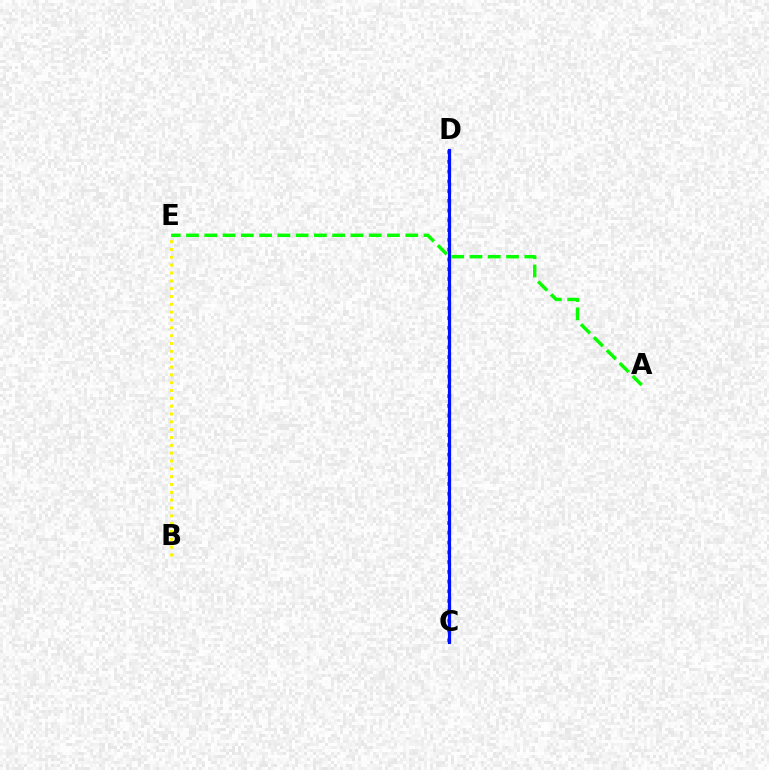{('C', 'D'): [{'color': '#ee00ff', 'line_style': 'dotted', 'thickness': 2.65}, {'color': '#ff0000', 'line_style': 'dotted', 'thickness': 2.3}, {'color': '#00fff6', 'line_style': 'dashed', 'thickness': 2.34}, {'color': '#0010ff', 'line_style': 'solid', 'thickness': 2.25}], ('A', 'E'): [{'color': '#08ff00', 'line_style': 'dashed', 'thickness': 2.48}], ('B', 'E'): [{'color': '#fcf500', 'line_style': 'dotted', 'thickness': 2.13}]}